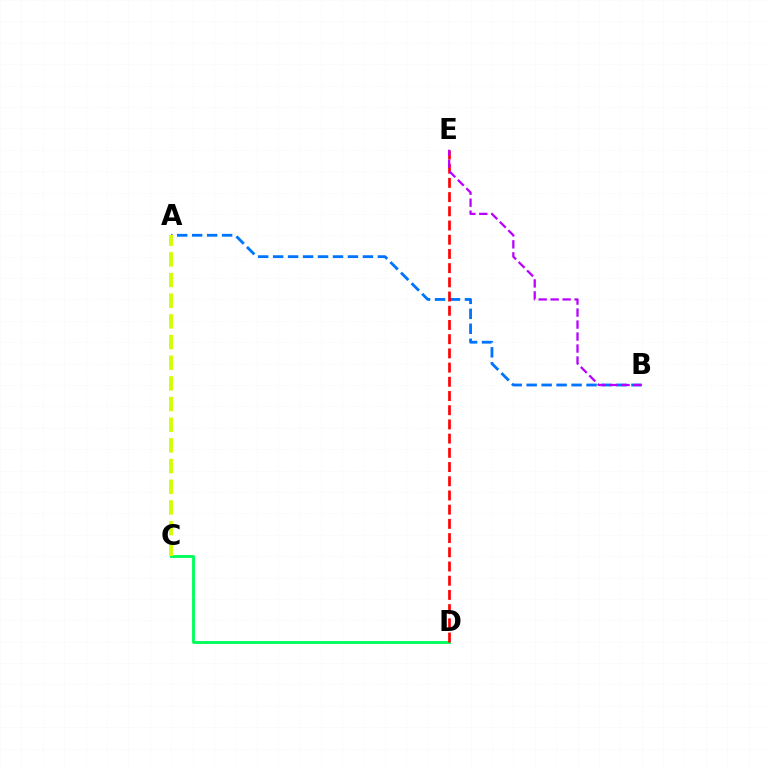{('A', 'B'): [{'color': '#0074ff', 'line_style': 'dashed', 'thickness': 2.03}], ('C', 'D'): [{'color': '#00ff5c', 'line_style': 'solid', 'thickness': 2.06}], ('A', 'C'): [{'color': '#d1ff00', 'line_style': 'dashed', 'thickness': 2.81}], ('D', 'E'): [{'color': '#ff0000', 'line_style': 'dashed', 'thickness': 1.93}], ('B', 'E'): [{'color': '#b900ff', 'line_style': 'dashed', 'thickness': 1.63}]}